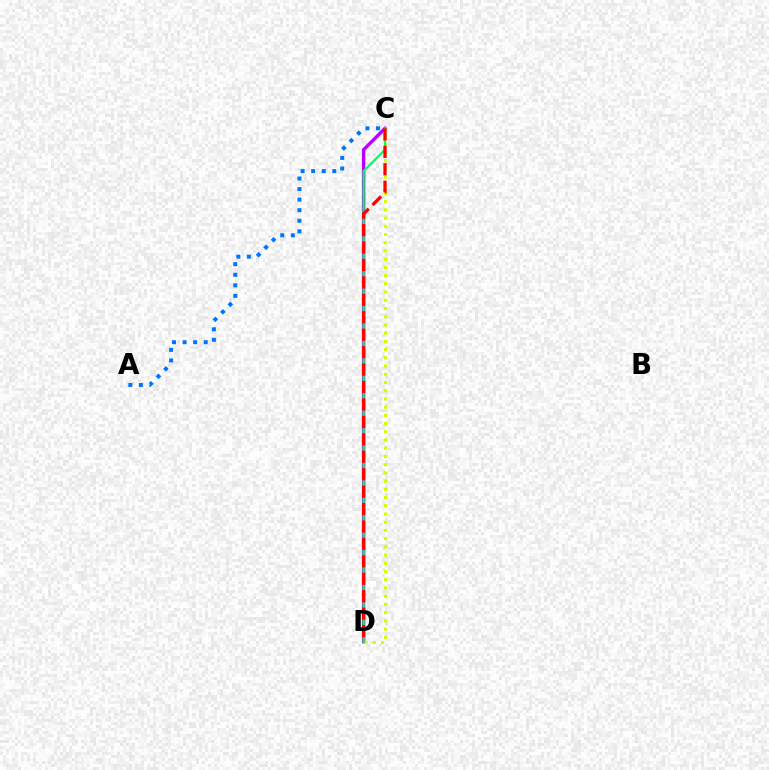{('C', 'D'): [{'color': '#b900ff', 'line_style': 'solid', 'thickness': 2.43}, {'color': '#d1ff00', 'line_style': 'dotted', 'thickness': 2.23}, {'color': '#00ff5c', 'line_style': 'solid', 'thickness': 1.58}, {'color': '#ff0000', 'line_style': 'dashed', 'thickness': 2.37}], ('A', 'C'): [{'color': '#0074ff', 'line_style': 'dotted', 'thickness': 2.87}]}